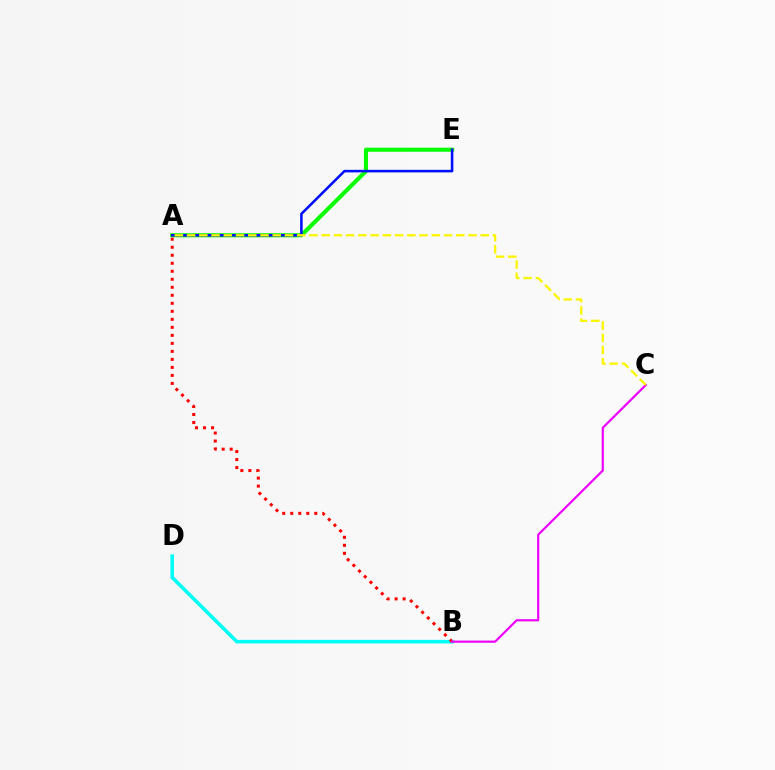{('A', 'E'): [{'color': '#08ff00', 'line_style': 'solid', 'thickness': 2.94}, {'color': '#0010ff', 'line_style': 'solid', 'thickness': 1.85}], ('B', 'D'): [{'color': '#00fff6', 'line_style': 'solid', 'thickness': 2.57}], ('A', 'B'): [{'color': '#ff0000', 'line_style': 'dotted', 'thickness': 2.18}], ('B', 'C'): [{'color': '#ee00ff', 'line_style': 'solid', 'thickness': 1.57}], ('A', 'C'): [{'color': '#fcf500', 'line_style': 'dashed', 'thickness': 1.66}]}